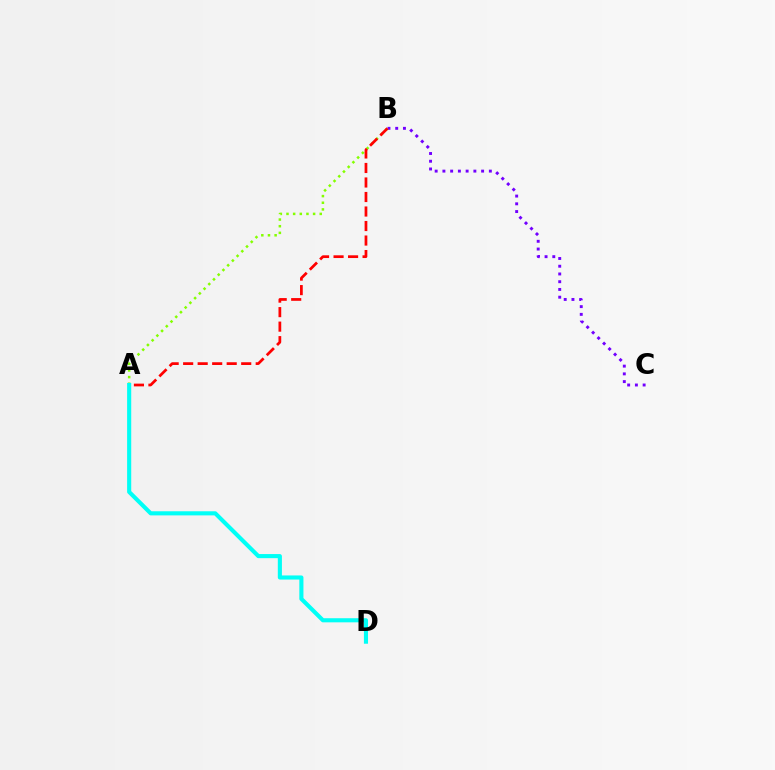{('B', 'C'): [{'color': '#7200ff', 'line_style': 'dotted', 'thickness': 2.1}], ('A', 'B'): [{'color': '#84ff00', 'line_style': 'dotted', 'thickness': 1.81}, {'color': '#ff0000', 'line_style': 'dashed', 'thickness': 1.97}], ('A', 'D'): [{'color': '#00fff6', 'line_style': 'solid', 'thickness': 2.95}]}